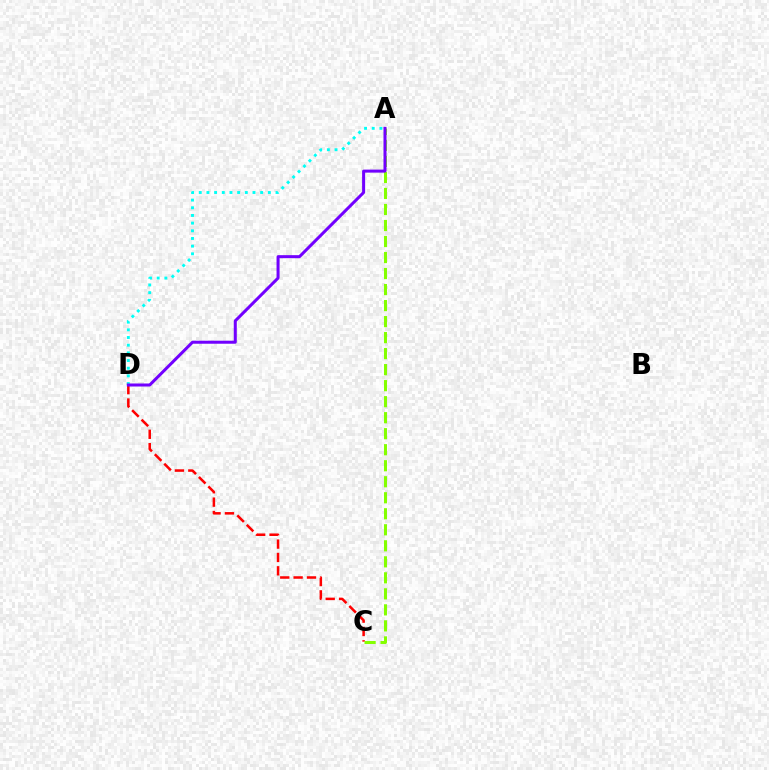{('C', 'D'): [{'color': '#ff0000', 'line_style': 'dashed', 'thickness': 1.82}], ('A', 'C'): [{'color': '#84ff00', 'line_style': 'dashed', 'thickness': 2.18}], ('A', 'D'): [{'color': '#00fff6', 'line_style': 'dotted', 'thickness': 2.09}, {'color': '#7200ff', 'line_style': 'solid', 'thickness': 2.18}]}